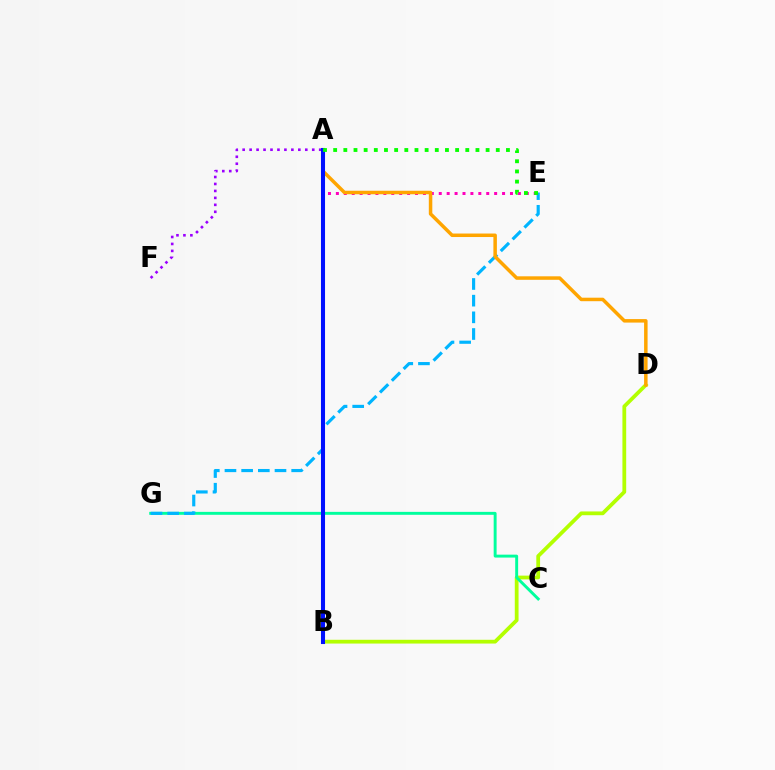{('B', 'D'): [{'color': '#b3ff00', 'line_style': 'solid', 'thickness': 2.71}], ('C', 'G'): [{'color': '#00ff9d', 'line_style': 'solid', 'thickness': 2.11}], ('A', 'B'): [{'color': '#ff0000', 'line_style': 'solid', 'thickness': 1.97}, {'color': '#0010ff', 'line_style': 'solid', 'thickness': 2.93}], ('E', 'G'): [{'color': '#00b5ff', 'line_style': 'dashed', 'thickness': 2.27}], ('A', 'E'): [{'color': '#ff00bd', 'line_style': 'dotted', 'thickness': 2.15}, {'color': '#08ff00', 'line_style': 'dotted', 'thickness': 2.76}], ('A', 'F'): [{'color': '#9b00ff', 'line_style': 'dotted', 'thickness': 1.89}], ('A', 'D'): [{'color': '#ffa500', 'line_style': 'solid', 'thickness': 2.52}]}